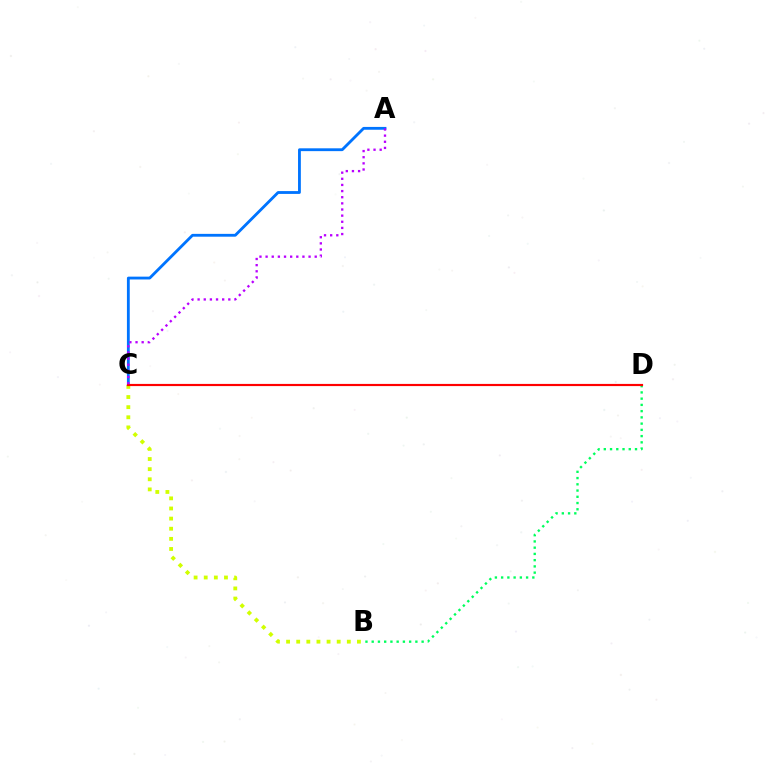{('A', 'C'): [{'color': '#0074ff', 'line_style': 'solid', 'thickness': 2.03}, {'color': '#b900ff', 'line_style': 'dotted', 'thickness': 1.67}], ('B', 'D'): [{'color': '#00ff5c', 'line_style': 'dotted', 'thickness': 1.7}], ('B', 'C'): [{'color': '#d1ff00', 'line_style': 'dotted', 'thickness': 2.75}], ('C', 'D'): [{'color': '#ff0000', 'line_style': 'solid', 'thickness': 1.56}]}